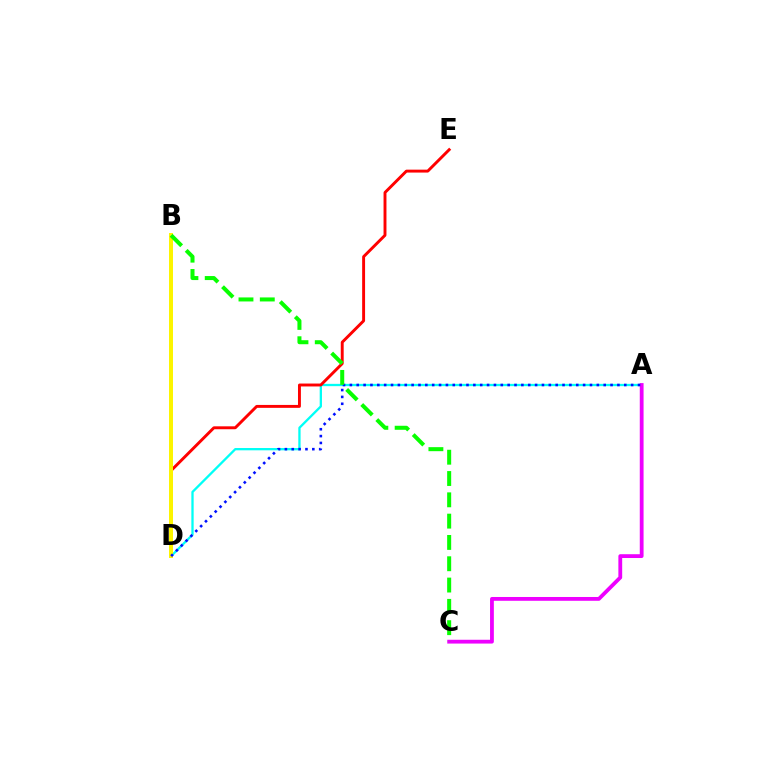{('A', 'D'): [{'color': '#00fff6', 'line_style': 'solid', 'thickness': 1.66}, {'color': '#0010ff', 'line_style': 'dotted', 'thickness': 1.86}], ('D', 'E'): [{'color': '#ff0000', 'line_style': 'solid', 'thickness': 2.1}], ('A', 'C'): [{'color': '#ee00ff', 'line_style': 'solid', 'thickness': 2.74}], ('B', 'D'): [{'color': '#fcf500', 'line_style': 'solid', 'thickness': 2.87}], ('B', 'C'): [{'color': '#08ff00', 'line_style': 'dashed', 'thickness': 2.89}]}